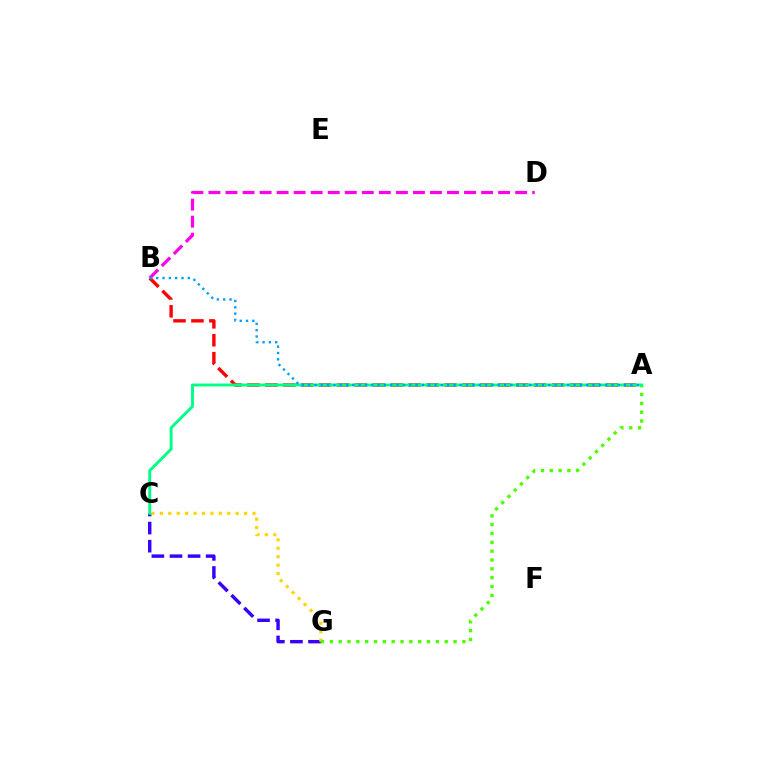{('A', 'B'): [{'color': '#ff0000', 'line_style': 'dashed', 'thickness': 2.44}, {'color': '#009eff', 'line_style': 'dotted', 'thickness': 1.72}], ('C', 'G'): [{'color': '#3700ff', 'line_style': 'dashed', 'thickness': 2.46}, {'color': '#ffd500', 'line_style': 'dotted', 'thickness': 2.29}], ('A', 'G'): [{'color': '#4fff00', 'line_style': 'dotted', 'thickness': 2.4}], ('B', 'D'): [{'color': '#ff00ed', 'line_style': 'dashed', 'thickness': 2.31}], ('A', 'C'): [{'color': '#00ff86', 'line_style': 'solid', 'thickness': 2.1}]}